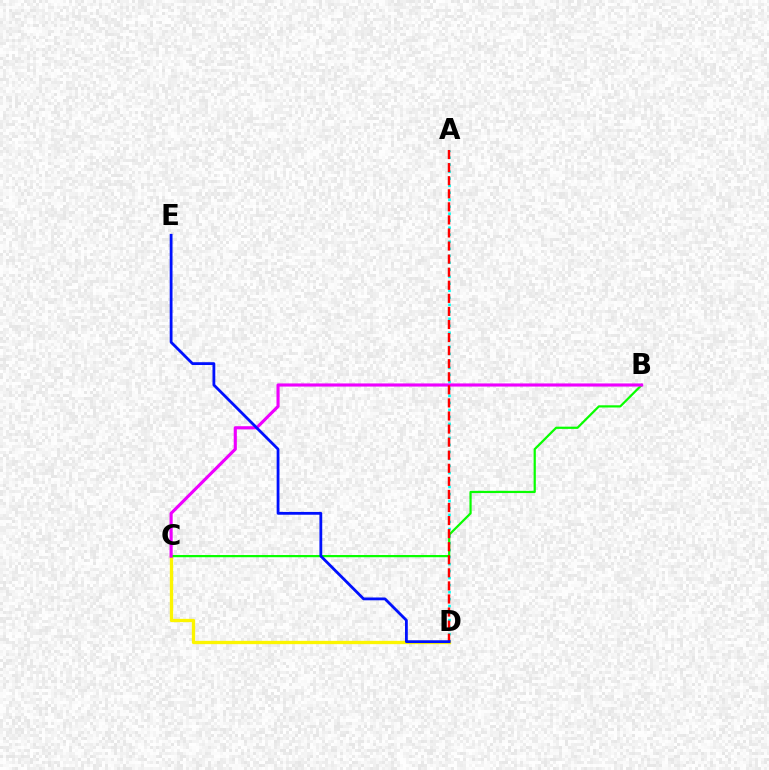{('A', 'D'): [{'color': '#00fff6', 'line_style': 'dotted', 'thickness': 1.9}, {'color': '#ff0000', 'line_style': 'dashed', 'thickness': 1.78}], ('C', 'D'): [{'color': '#fcf500', 'line_style': 'solid', 'thickness': 2.38}], ('B', 'C'): [{'color': '#08ff00', 'line_style': 'solid', 'thickness': 1.6}, {'color': '#ee00ff', 'line_style': 'solid', 'thickness': 2.25}], ('D', 'E'): [{'color': '#0010ff', 'line_style': 'solid', 'thickness': 2.01}]}